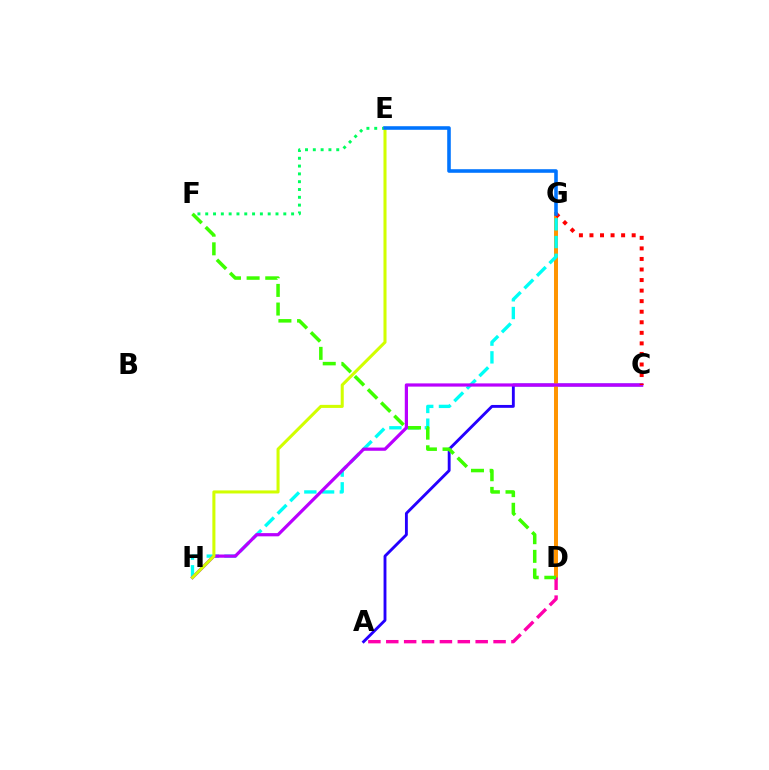{('A', 'C'): [{'color': '#2500ff', 'line_style': 'solid', 'thickness': 2.07}], ('D', 'G'): [{'color': '#ff9400', 'line_style': 'solid', 'thickness': 2.86}], ('G', 'H'): [{'color': '#00fff6', 'line_style': 'dashed', 'thickness': 2.41}], ('A', 'D'): [{'color': '#ff00ac', 'line_style': 'dashed', 'thickness': 2.43}], ('C', 'H'): [{'color': '#b900ff', 'line_style': 'solid', 'thickness': 2.32}], ('E', 'F'): [{'color': '#00ff5c', 'line_style': 'dotted', 'thickness': 2.12}], ('E', 'H'): [{'color': '#d1ff00', 'line_style': 'solid', 'thickness': 2.19}], ('C', 'G'): [{'color': '#ff0000', 'line_style': 'dotted', 'thickness': 2.87}], ('D', 'F'): [{'color': '#3dff00', 'line_style': 'dashed', 'thickness': 2.53}], ('E', 'G'): [{'color': '#0074ff', 'line_style': 'solid', 'thickness': 2.57}]}